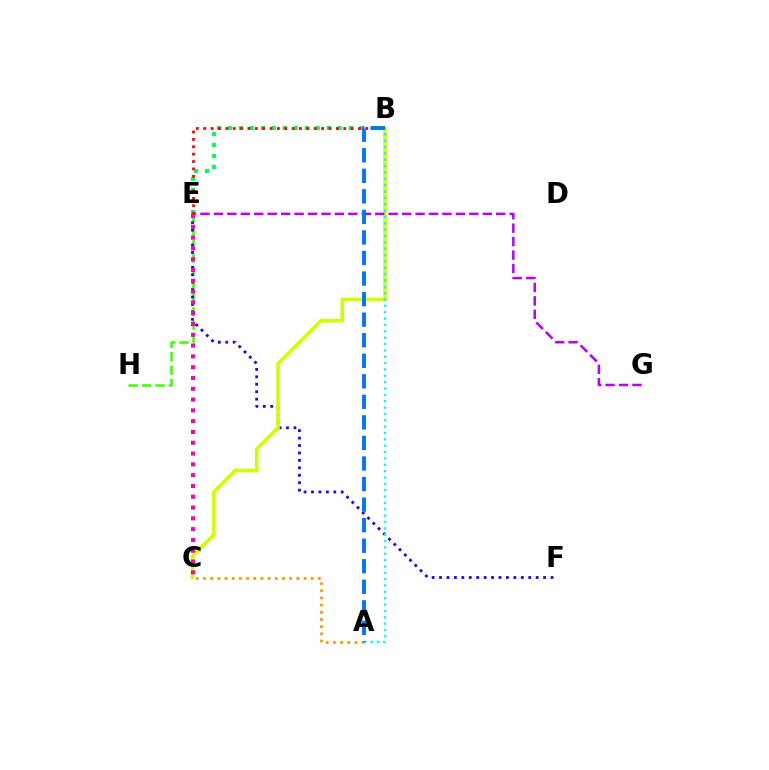{('A', 'C'): [{'color': '#ff9400', 'line_style': 'dotted', 'thickness': 1.95}], ('E', 'H'): [{'color': '#3dff00', 'line_style': 'dashed', 'thickness': 1.82}], ('B', 'E'): [{'color': '#00ff5c', 'line_style': 'dotted', 'thickness': 2.98}, {'color': '#ff0000', 'line_style': 'dotted', 'thickness': 2.0}], ('E', 'F'): [{'color': '#2500ff', 'line_style': 'dotted', 'thickness': 2.02}], ('B', 'C'): [{'color': '#d1ff00', 'line_style': 'solid', 'thickness': 2.61}], ('E', 'G'): [{'color': '#b900ff', 'line_style': 'dashed', 'thickness': 1.83}], ('C', 'E'): [{'color': '#ff00ac', 'line_style': 'dotted', 'thickness': 2.93}], ('A', 'B'): [{'color': '#00fff6', 'line_style': 'dotted', 'thickness': 1.73}, {'color': '#0074ff', 'line_style': 'dashed', 'thickness': 2.79}]}